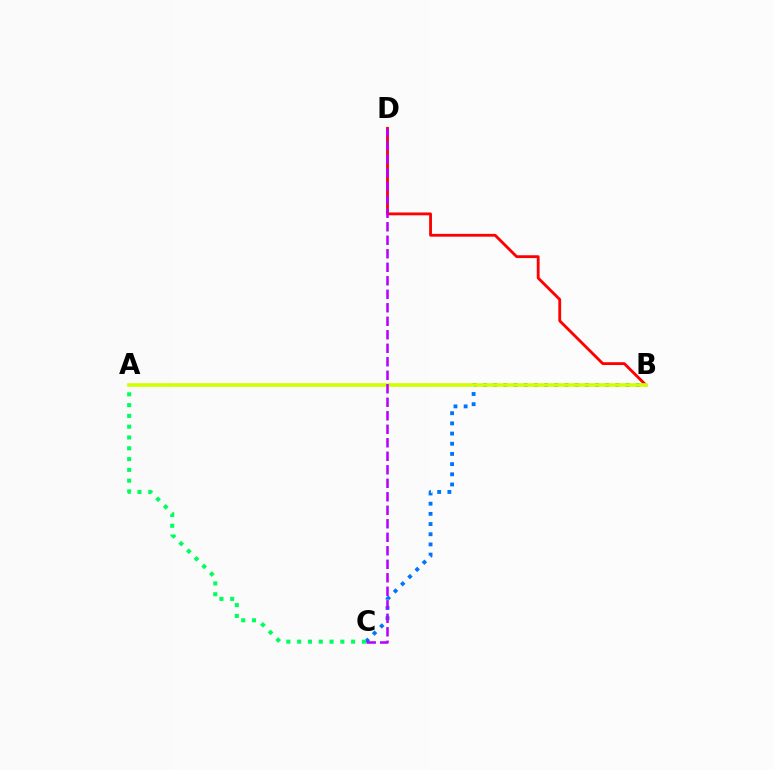{('B', 'C'): [{'color': '#0074ff', 'line_style': 'dotted', 'thickness': 2.77}], ('A', 'C'): [{'color': '#00ff5c', 'line_style': 'dotted', 'thickness': 2.93}], ('B', 'D'): [{'color': '#ff0000', 'line_style': 'solid', 'thickness': 2.04}], ('A', 'B'): [{'color': '#d1ff00', 'line_style': 'solid', 'thickness': 2.6}], ('C', 'D'): [{'color': '#b900ff', 'line_style': 'dashed', 'thickness': 1.83}]}